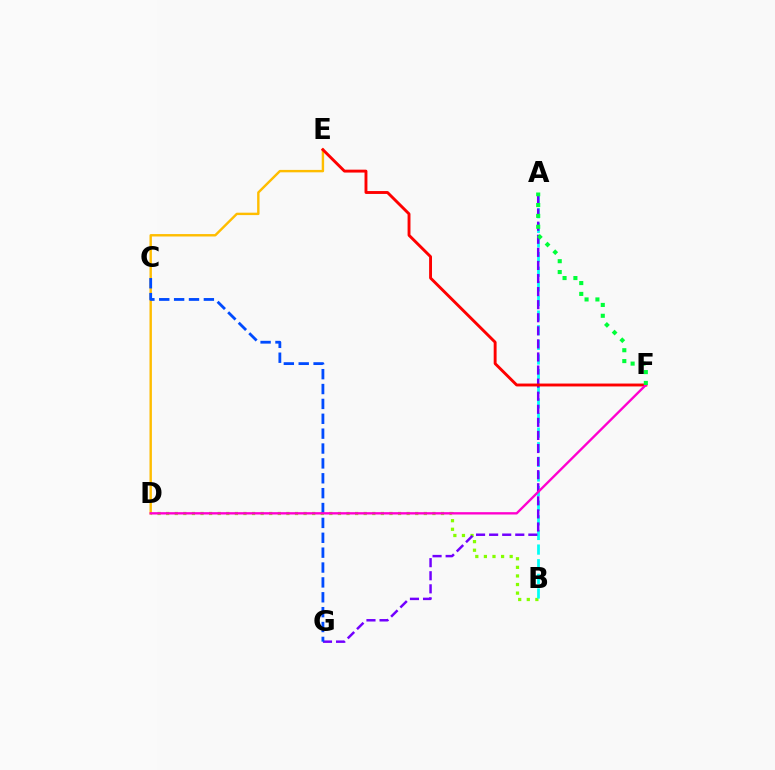{('D', 'E'): [{'color': '#ffbd00', 'line_style': 'solid', 'thickness': 1.74}], ('B', 'D'): [{'color': '#84ff00', 'line_style': 'dotted', 'thickness': 2.33}], ('A', 'B'): [{'color': '#00fff6', 'line_style': 'dashed', 'thickness': 1.99}], ('A', 'G'): [{'color': '#7200ff', 'line_style': 'dashed', 'thickness': 1.78}], ('C', 'G'): [{'color': '#004bff', 'line_style': 'dashed', 'thickness': 2.02}], ('E', 'F'): [{'color': '#ff0000', 'line_style': 'solid', 'thickness': 2.08}], ('D', 'F'): [{'color': '#ff00cf', 'line_style': 'solid', 'thickness': 1.69}], ('A', 'F'): [{'color': '#00ff39', 'line_style': 'dotted', 'thickness': 2.95}]}